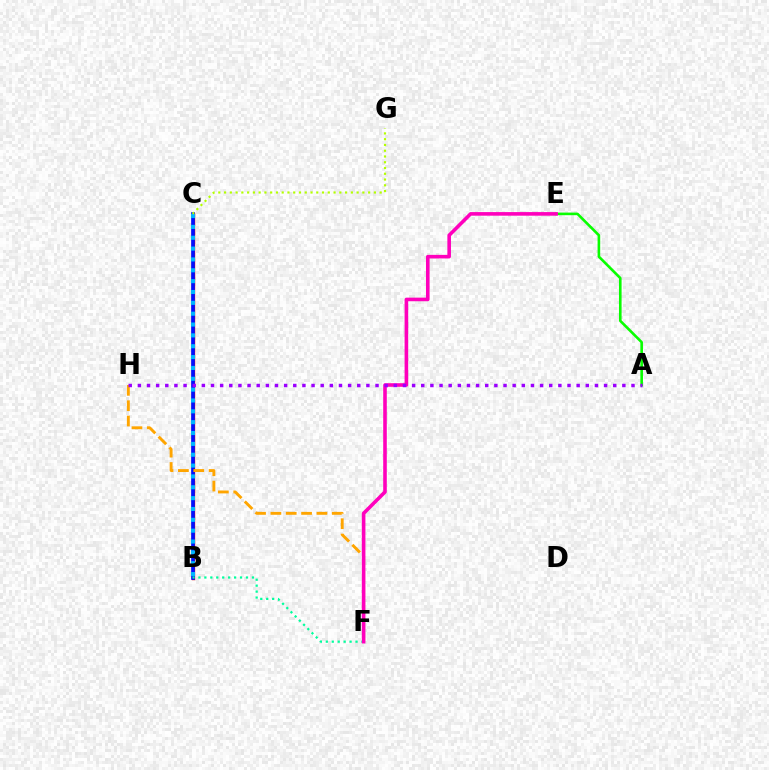{('B', 'C'): [{'color': '#ff0000', 'line_style': 'solid', 'thickness': 2.4}, {'color': '#0010ff', 'line_style': 'solid', 'thickness': 2.63}, {'color': '#00b5ff', 'line_style': 'dotted', 'thickness': 2.95}], ('B', 'F'): [{'color': '#00ff9d', 'line_style': 'dotted', 'thickness': 1.62}], ('A', 'E'): [{'color': '#08ff00', 'line_style': 'solid', 'thickness': 1.88}], ('F', 'H'): [{'color': '#ffa500', 'line_style': 'dashed', 'thickness': 2.08}], ('E', 'F'): [{'color': '#ff00bd', 'line_style': 'solid', 'thickness': 2.59}], ('A', 'H'): [{'color': '#9b00ff', 'line_style': 'dotted', 'thickness': 2.48}], ('C', 'G'): [{'color': '#b3ff00', 'line_style': 'dotted', 'thickness': 1.57}]}